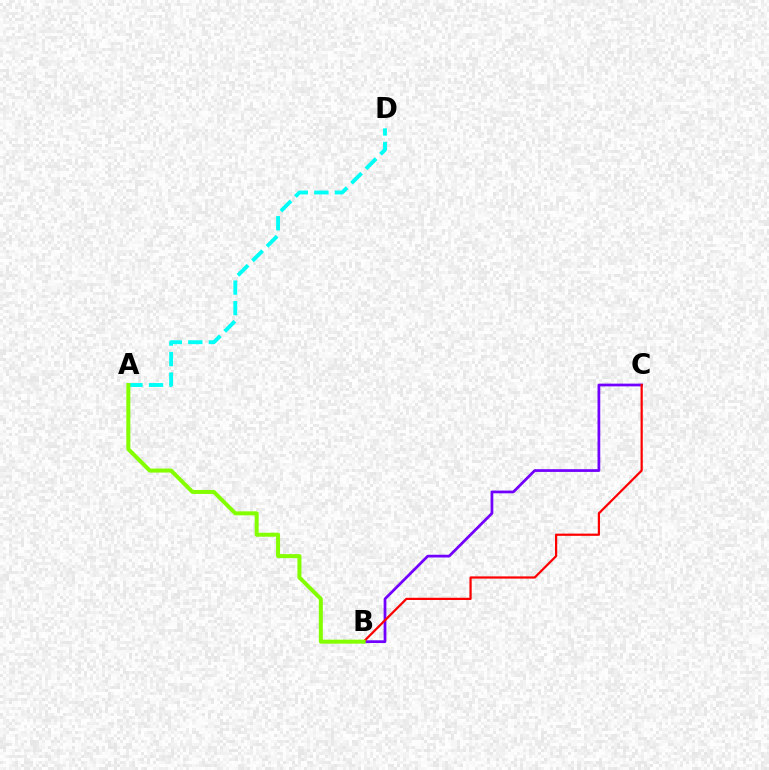{('A', 'D'): [{'color': '#00fff6', 'line_style': 'dashed', 'thickness': 2.79}], ('B', 'C'): [{'color': '#7200ff', 'line_style': 'solid', 'thickness': 1.97}, {'color': '#ff0000', 'line_style': 'solid', 'thickness': 1.6}], ('A', 'B'): [{'color': '#84ff00', 'line_style': 'solid', 'thickness': 2.88}]}